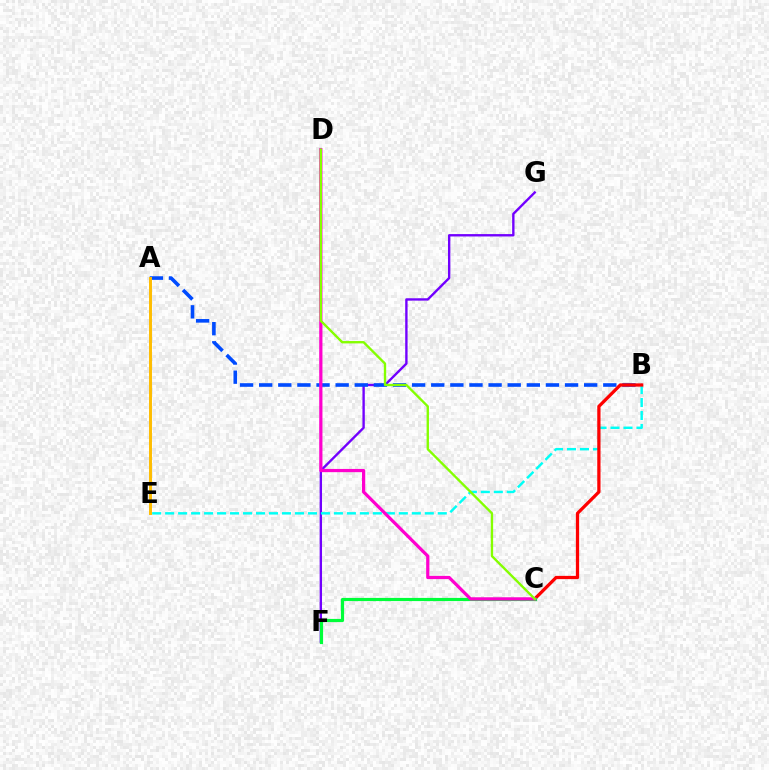{('F', 'G'): [{'color': '#7200ff', 'line_style': 'solid', 'thickness': 1.71}], ('A', 'B'): [{'color': '#004bff', 'line_style': 'dashed', 'thickness': 2.6}], ('B', 'E'): [{'color': '#00fff6', 'line_style': 'dashed', 'thickness': 1.76}], ('B', 'C'): [{'color': '#ff0000', 'line_style': 'solid', 'thickness': 2.35}], ('C', 'F'): [{'color': '#00ff39', 'line_style': 'solid', 'thickness': 2.29}], ('C', 'D'): [{'color': '#ff00cf', 'line_style': 'solid', 'thickness': 2.32}, {'color': '#84ff00', 'line_style': 'solid', 'thickness': 1.7}], ('A', 'E'): [{'color': '#ffbd00', 'line_style': 'solid', 'thickness': 2.12}]}